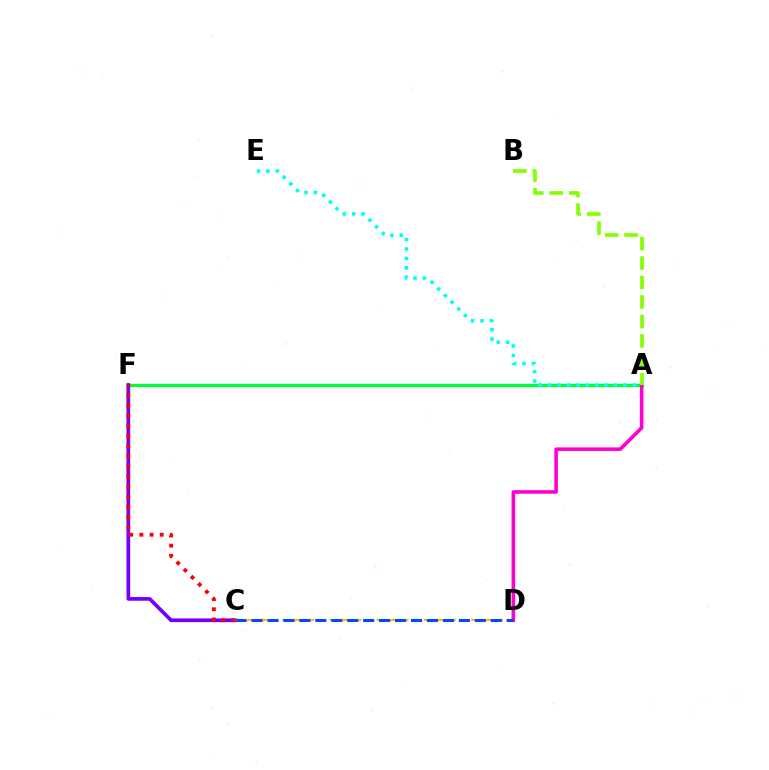{('A', 'F'): [{'color': '#00ff39', 'line_style': 'solid', 'thickness': 2.39}], ('C', 'F'): [{'color': '#7200ff', 'line_style': 'solid', 'thickness': 2.67}, {'color': '#ff0000', 'line_style': 'dotted', 'thickness': 2.76}], ('C', 'D'): [{'color': '#ffbd00', 'line_style': 'dashed', 'thickness': 1.6}, {'color': '#004bff', 'line_style': 'dashed', 'thickness': 2.17}], ('A', 'D'): [{'color': '#ff00cf', 'line_style': 'solid', 'thickness': 2.58}], ('A', 'B'): [{'color': '#84ff00', 'line_style': 'dashed', 'thickness': 2.65}], ('A', 'E'): [{'color': '#00fff6', 'line_style': 'dotted', 'thickness': 2.56}]}